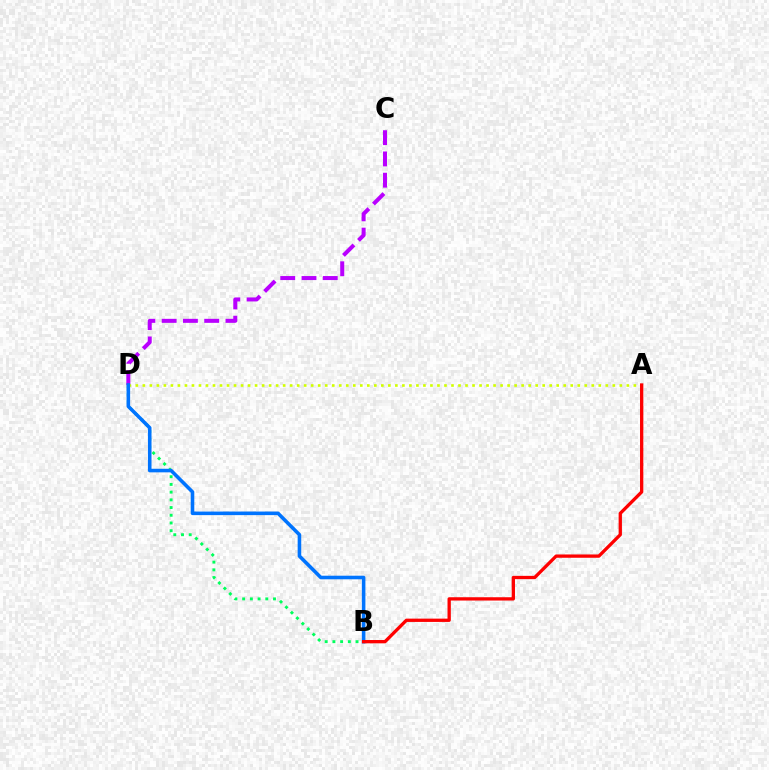{('C', 'D'): [{'color': '#b900ff', 'line_style': 'dashed', 'thickness': 2.89}], ('B', 'D'): [{'color': '#00ff5c', 'line_style': 'dotted', 'thickness': 2.1}, {'color': '#0074ff', 'line_style': 'solid', 'thickness': 2.57}], ('A', 'D'): [{'color': '#d1ff00', 'line_style': 'dotted', 'thickness': 1.91}], ('A', 'B'): [{'color': '#ff0000', 'line_style': 'solid', 'thickness': 2.38}]}